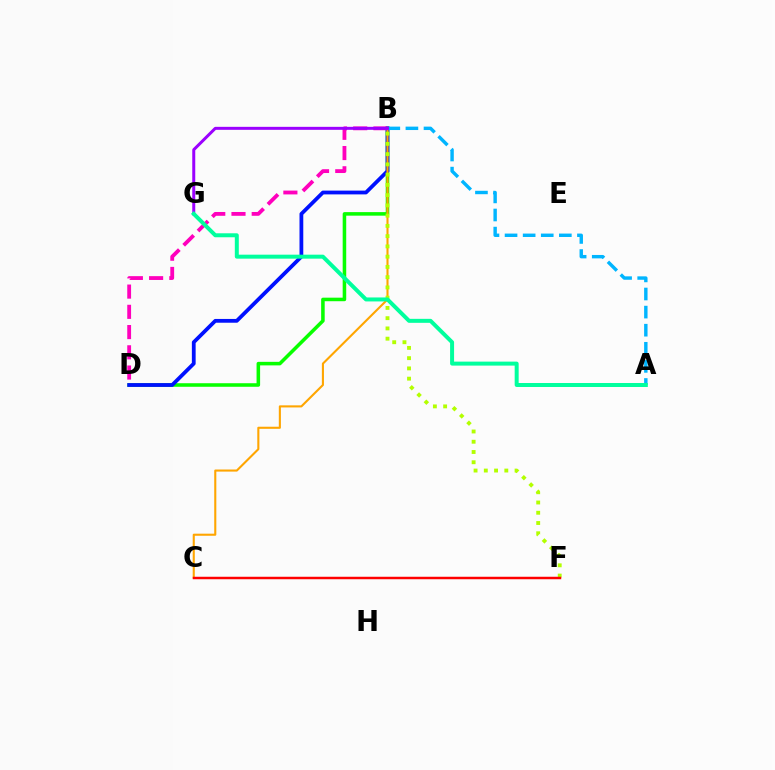{('B', 'D'): [{'color': '#08ff00', 'line_style': 'solid', 'thickness': 2.55}, {'color': '#0010ff', 'line_style': 'solid', 'thickness': 2.72}, {'color': '#ff00bd', 'line_style': 'dashed', 'thickness': 2.75}], ('B', 'C'): [{'color': '#ffa500', 'line_style': 'solid', 'thickness': 1.51}], ('B', 'F'): [{'color': '#b3ff00', 'line_style': 'dotted', 'thickness': 2.79}], ('A', 'B'): [{'color': '#00b5ff', 'line_style': 'dashed', 'thickness': 2.46}], ('C', 'F'): [{'color': '#ff0000', 'line_style': 'solid', 'thickness': 1.78}], ('B', 'G'): [{'color': '#9b00ff', 'line_style': 'solid', 'thickness': 2.15}], ('A', 'G'): [{'color': '#00ff9d', 'line_style': 'solid', 'thickness': 2.86}]}